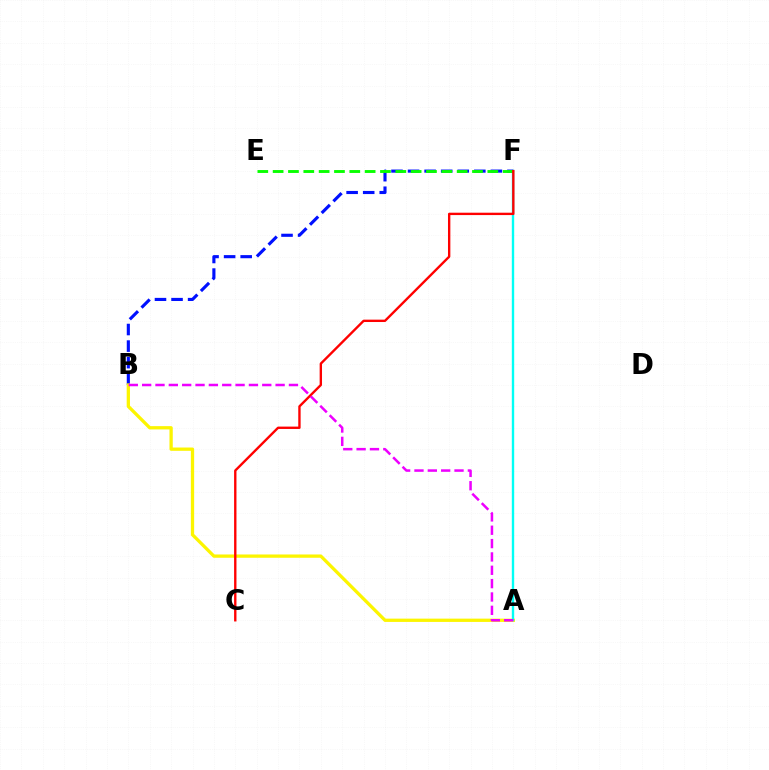{('B', 'F'): [{'color': '#0010ff', 'line_style': 'dashed', 'thickness': 2.25}], ('A', 'B'): [{'color': '#fcf500', 'line_style': 'solid', 'thickness': 2.37}, {'color': '#ee00ff', 'line_style': 'dashed', 'thickness': 1.81}], ('A', 'F'): [{'color': '#00fff6', 'line_style': 'solid', 'thickness': 1.71}], ('E', 'F'): [{'color': '#08ff00', 'line_style': 'dashed', 'thickness': 2.08}], ('C', 'F'): [{'color': '#ff0000', 'line_style': 'solid', 'thickness': 1.71}]}